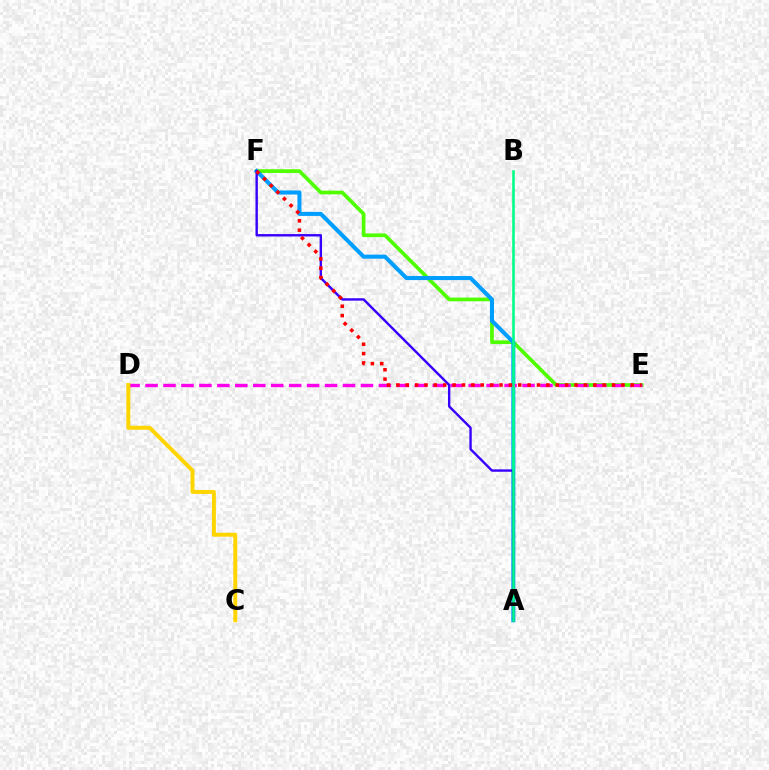{('E', 'F'): [{'color': '#4fff00', 'line_style': 'solid', 'thickness': 2.66}, {'color': '#ff0000', 'line_style': 'dotted', 'thickness': 2.55}], ('A', 'F'): [{'color': '#009eff', 'line_style': 'solid', 'thickness': 2.92}, {'color': '#3700ff', 'line_style': 'solid', 'thickness': 1.72}], ('D', 'E'): [{'color': '#ff00ed', 'line_style': 'dashed', 'thickness': 2.44}], ('A', 'B'): [{'color': '#00ff86', 'line_style': 'solid', 'thickness': 1.86}], ('C', 'D'): [{'color': '#ffd500', 'line_style': 'solid', 'thickness': 2.85}]}